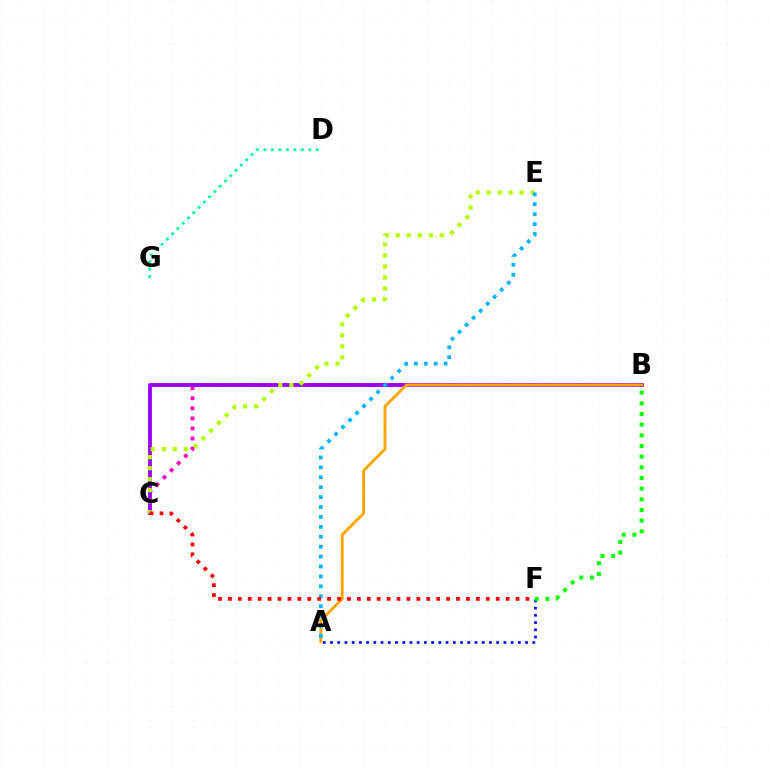{('A', 'F'): [{'color': '#0010ff', 'line_style': 'dotted', 'thickness': 1.96}], ('B', 'C'): [{'color': '#ff00bd', 'line_style': 'dotted', 'thickness': 2.74}, {'color': '#9b00ff', 'line_style': 'solid', 'thickness': 2.76}], ('B', 'F'): [{'color': '#08ff00', 'line_style': 'dotted', 'thickness': 2.9}], ('C', 'E'): [{'color': '#b3ff00', 'line_style': 'dotted', 'thickness': 2.99}], ('A', 'B'): [{'color': '#ffa500', 'line_style': 'solid', 'thickness': 2.08}], ('A', 'E'): [{'color': '#00b5ff', 'line_style': 'dotted', 'thickness': 2.69}], ('C', 'F'): [{'color': '#ff0000', 'line_style': 'dotted', 'thickness': 2.69}], ('D', 'G'): [{'color': '#00ff9d', 'line_style': 'dotted', 'thickness': 2.03}]}